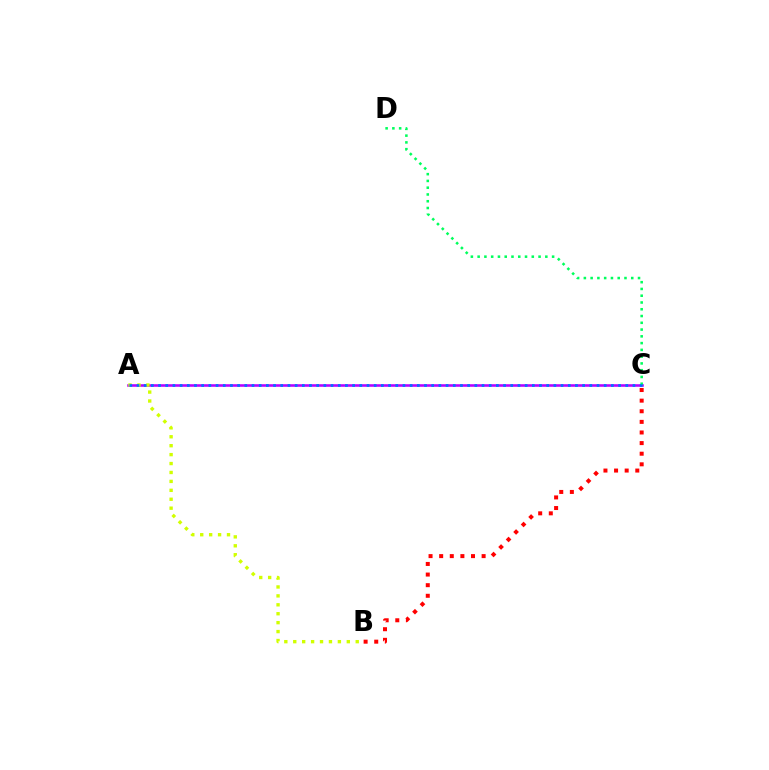{('A', 'C'): [{'color': '#b900ff', 'line_style': 'solid', 'thickness': 1.85}, {'color': '#0074ff', 'line_style': 'dotted', 'thickness': 1.95}], ('B', 'C'): [{'color': '#ff0000', 'line_style': 'dotted', 'thickness': 2.88}], ('A', 'B'): [{'color': '#d1ff00', 'line_style': 'dotted', 'thickness': 2.43}], ('C', 'D'): [{'color': '#00ff5c', 'line_style': 'dotted', 'thickness': 1.84}]}